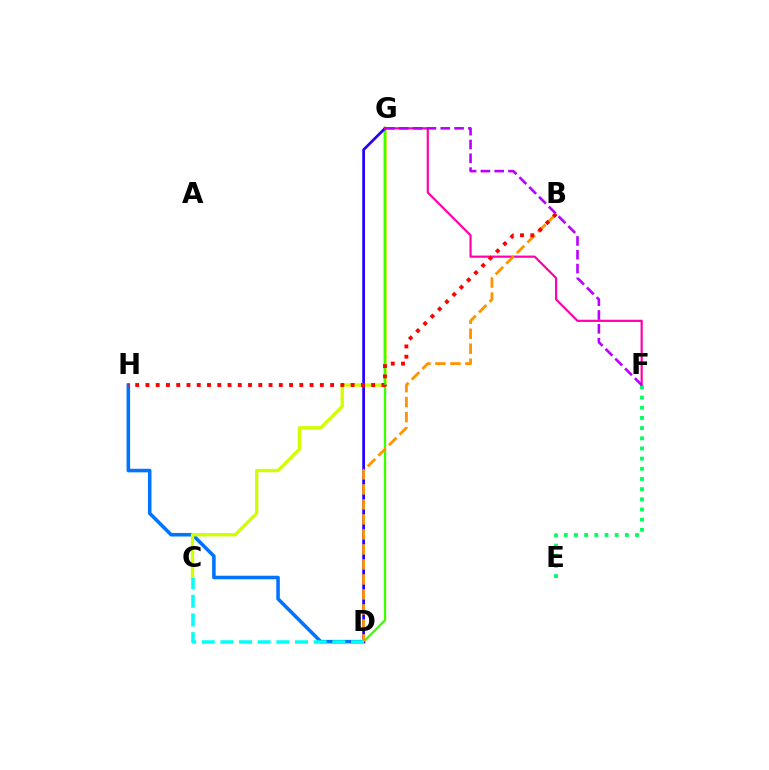{('D', 'H'): [{'color': '#0074ff', 'line_style': 'solid', 'thickness': 2.56}], ('E', 'F'): [{'color': '#00ff5c', 'line_style': 'dotted', 'thickness': 2.76}], ('C', 'G'): [{'color': '#d1ff00', 'line_style': 'solid', 'thickness': 2.42}], ('D', 'G'): [{'color': '#3dff00', 'line_style': 'solid', 'thickness': 1.67}, {'color': '#2500ff', 'line_style': 'solid', 'thickness': 1.96}], ('F', 'G'): [{'color': '#ff00ac', 'line_style': 'solid', 'thickness': 1.58}, {'color': '#b900ff', 'line_style': 'dashed', 'thickness': 1.88}], ('B', 'D'): [{'color': '#ff9400', 'line_style': 'dashed', 'thickness': 2.04}], ('C', 'D'): [{'color': '#00fff6', 'line_style': 'dashed', 'thickness': 2.53}], ('B', 'H'): [{'color': '#ff0000', 'line_style': 'dotted', 'thickness': 2.79}]}